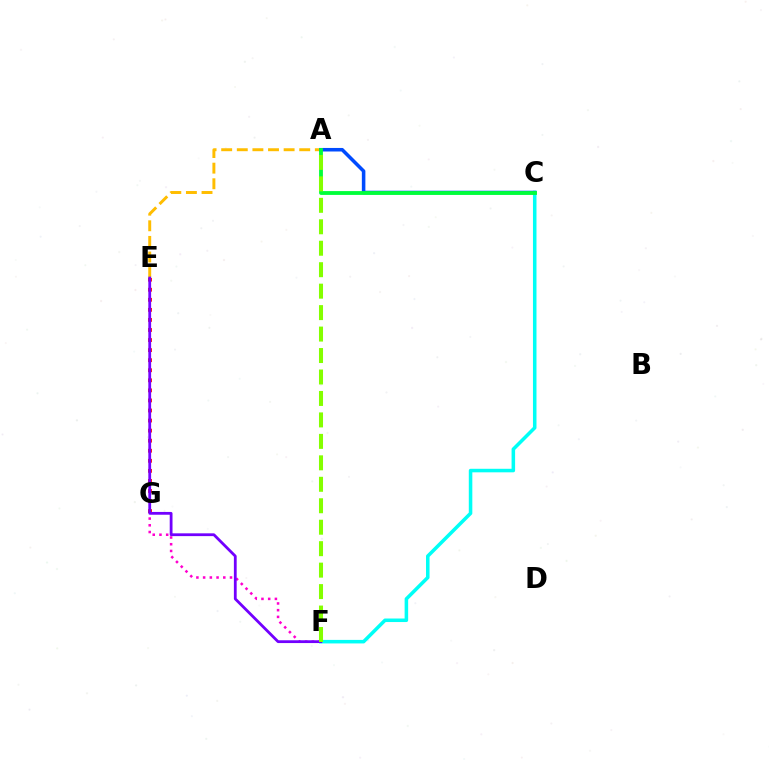{('A', 'E'): [{'color': '#ffbd00', 'line_style': 'dashed', 'thickness': 2.12}], ('C', 'F'): [{'color': '#00fff6', 'line_style': 'solid', 'thickness': 2.54}], ('A', 'C'): [{'color': '#004bff', 'line_style': 'solid', 'thickness': 2.55}, {'color': '#00ff39', 'line_style': 'solid', 'thickness': 2.75}], ('E', 'G'): [{'color': '#ff0000', 'line_style': 'dotted', 'thickness': 2.73}], ('F', 'G'): [{'color': '#ff00cf', 'line_style': 'dotted', 'thickness': 1.83}], ('E', 'F'): [{'color': '#7200ff', 'line_style': 'solid', 'thickness': 2.01}], ('A', 'F'): [{'color': '#84ff00', 'line_style': 'dashed', 'thickness': 2.92}]}